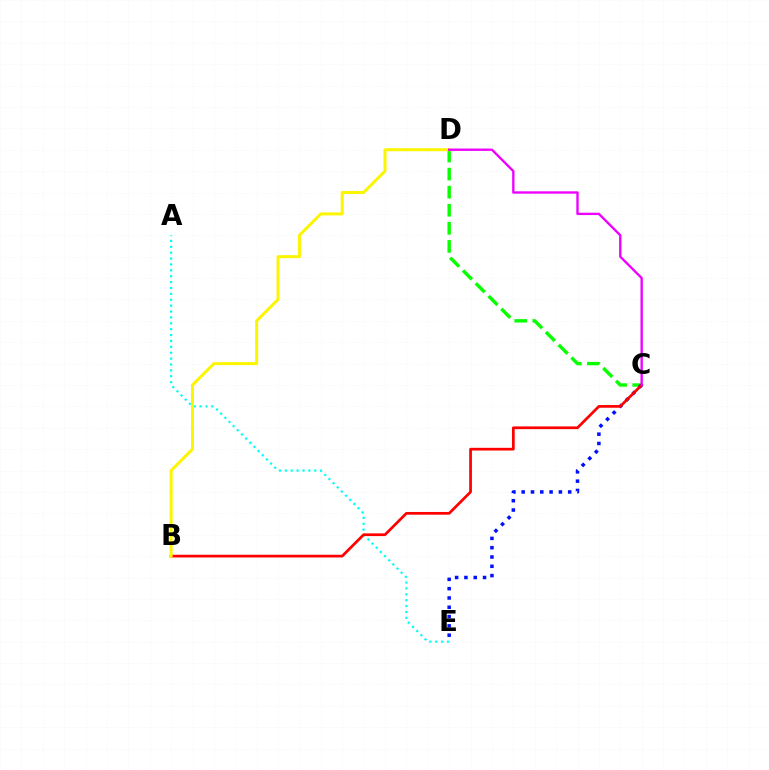{('C', 'D'): [{'color': '#08ff00', 'line_style': 'dashed', 'thickness': 2.45}, {'color': '#ee00ff', 'line_style': 'solid', 'thickness': 1.7}], ('A', 'E'): [{'color': '#00fff6', 'line_style': 'dotted', 'thickness': 1.6}], ('C', 'E'): [{'color': '#0010ff', 'line_style': 'dotted', 'thickness': 2.53}], ('B', 'C'): [{'color': '#ff0000', 'line_style': 'solid', 'thickness': 1.96}], ('B', 'D'): [{'color': '#fcf500', 'line_style': 'solid', 'thickness': 2.16}]}